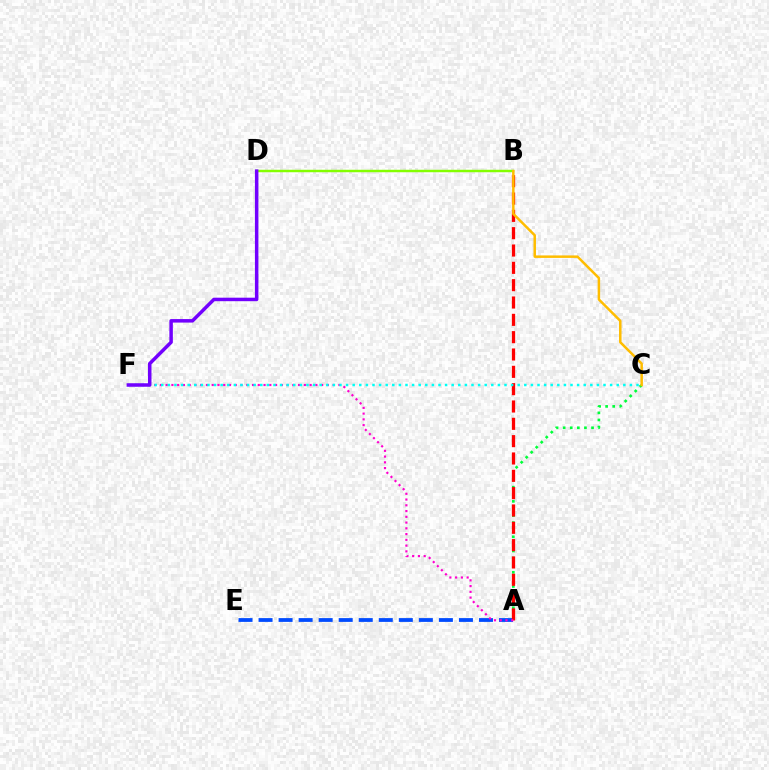{('A', 'C'): [{'color': '#00ff39', 'line_style': 'dotted', 'thickness': 1.93}], ('A', 'E'): [{'color': '#004bff', 'line_style': 'dashed', 'thickness': 2.72}], ('B', 'D'): [{'color': '#84ff00', 'line_style': 'solid', 'thickness': 1.78}], ('A', 'B'): [{'color': '#ff0000', 'line_style': 'dashed', 'thickness': 2.35}], ('A', 'F'): [{'color': '#ff00cf', 'line_style': 'dotted', 'thickness': 1.56}], ('C', 'F'): [{'color': '#00fff6', 'line_style': 'dotted', 'thickness': 1.79}], ('D', 'F'): [{'color': '#7200ff', 'line_style': 'solid', 'thickness': 2.52}], ('B', 'C'): [{'color': '#ffbd00', 'line_style': 'solid', 'thickness': 1.8}]}